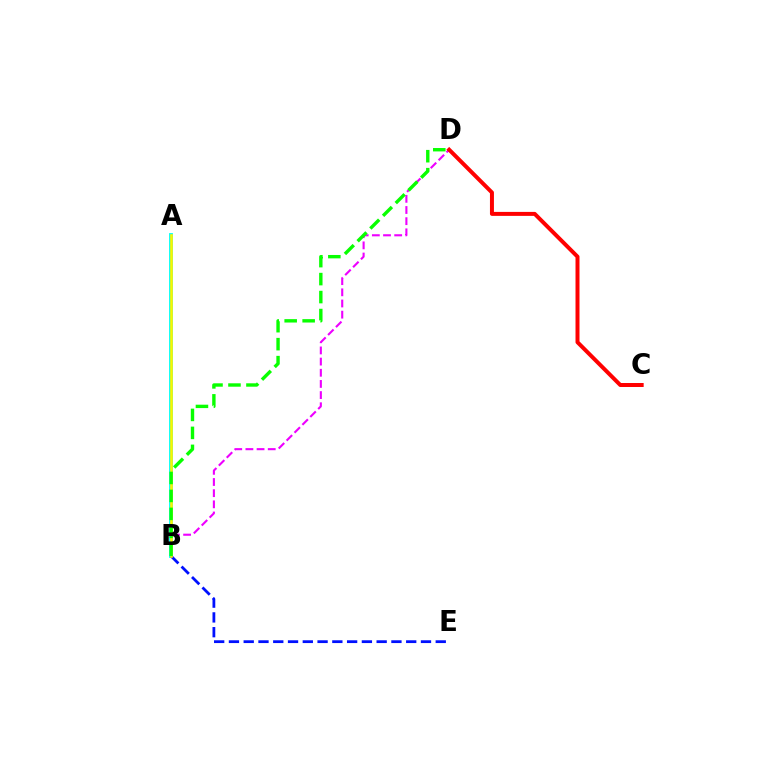{('B', 'D'): [{'color': '#ee00ff', 'line_style': 'dashed', 'thickness': 1.52}, {'color': '#08ff00', 'line_style': 'dashed', 'thickness': 2.44}], ('A', 'B'): [{'color': '#00fff6', 'line_style': 'solid', 'thickness': 2.75}, {'color': '#fcf500', 'line_style': 'solid', 'thickness': 1.88}], ('B', 'E'): [{'color': '#0010ff', 'line_style': 'dashed', 'thickness': 2.01}], ('C', 'D'): [{'color': '#ff0000', 'line_style': 'solid', 'thickness': 2.87}]}